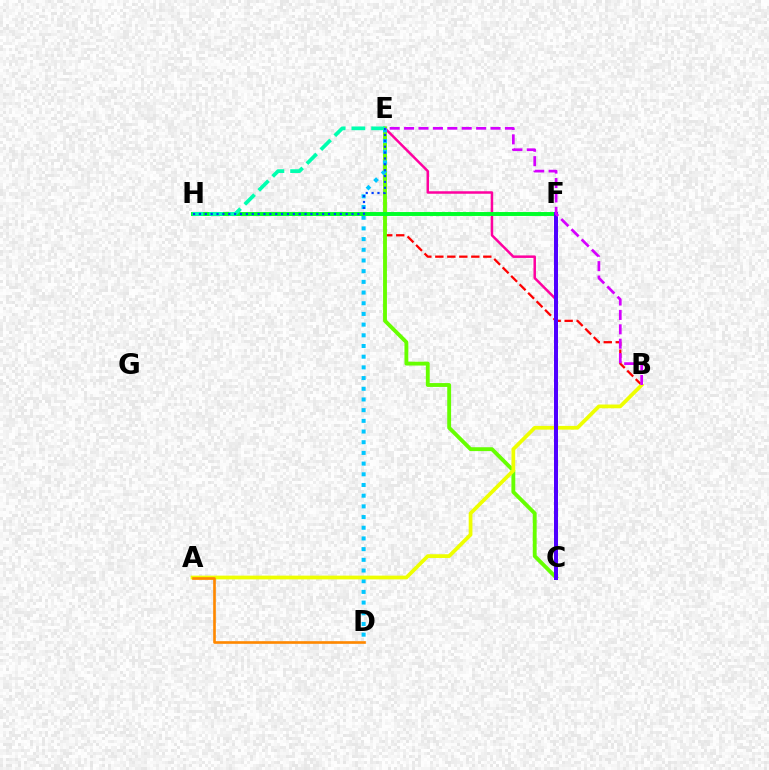{('C', 'E'): [{'color': '#ff00a0', 'line_style': 'solid', 'thickness': 1.8}, {'color': '#66ff00', 'line_style': 'solid', 'thickness': 2.78}], ('B', 'E'): [{'color': '#ff0000', 'line_style': 'dashed', 'thickness': 1.63}, {'color': '#d600ff', 'line_style': 'dashed', 'thickness': 1.96}], ('D', 'E'): [{'color': '#00c7ff', 'line_style': 'dotted', 'thickness': 2.9}], ('F', 'H'): [{'color': '#00ff27', 'line_style': 'solid', 'thickness': 2.83}], ('A', 'B'): [{'color': '#eeff00', 'line_style': 'solid', 'thickness': 2.69}], ('E', 'H'): [{'color': '#00ffaf', 'line_style': 'dashed', 'thickness': 2.68}, {'color': '#003fff', 'line_style': 'dotted', 'thickness': 1.59}], ('C', 'F'): [{'color': '#4f00ff', 'line_style': 'solid', 'thickness': 2.89}], ('A', 'D'): [{'color': '#ff8800', 'line_style': 'solid', 'thickness': 1.91}]}